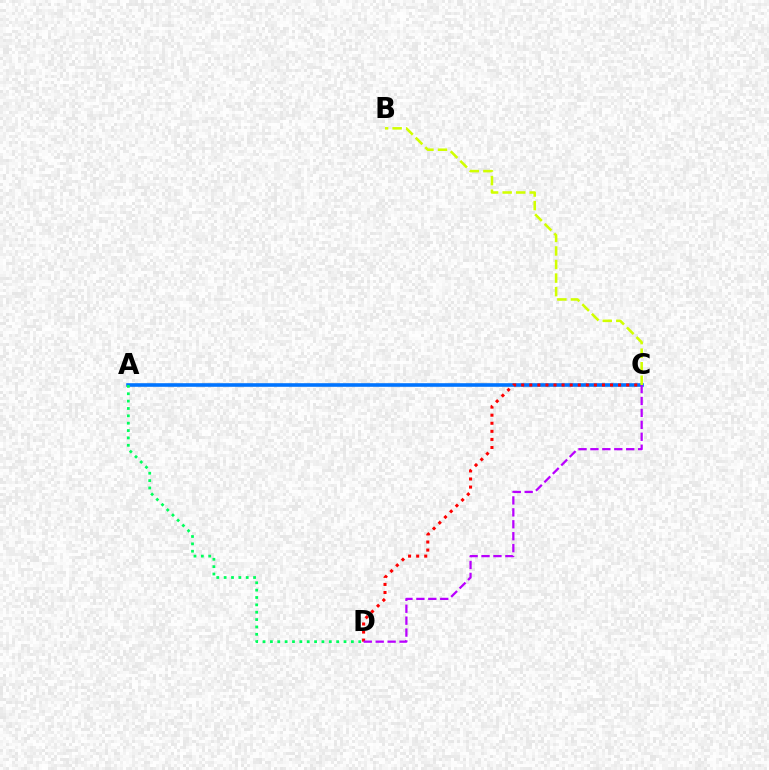{('A', 'C'): [{'color': '#0074ff', 'line_style': 'solid', 'thickness': 2.6}], ('C', 'D'): [{'color': '#ff0000', 'line_style': 'dotted', 'thickness': 2.19}, {'color': '#b900ff', 'line_style': 'dashed', 'thickness': 1.62}], ('A', 'D'): [{'color': '#00ff5c', 'line_style': 'dotted', 'thickness': 2.0}], ('B', 'C'): [{'color': '#d1ff00', 'line_style': 'dashed', 'thickness': 1.84}]}